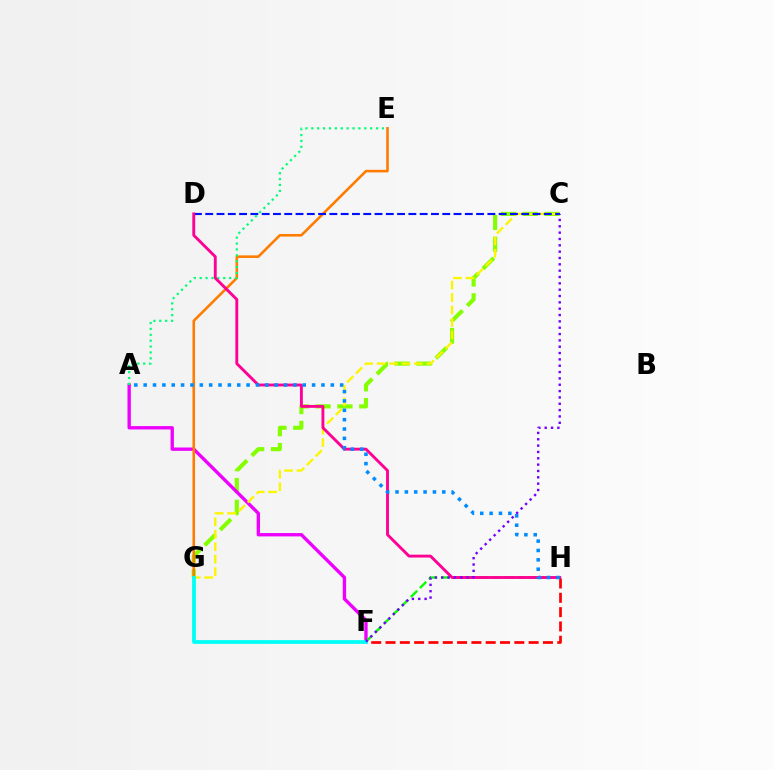{('F', 'H'): [{'color': '#ff0000', 'line_style': 'dashed', 'thickness': 1.94}, {'color': '#08ff00', 'line_style': 'dashed', 'thickness': 1.72}], ('C', 'G'): [{'color': '#84ff00', 'line_style': 'dashed', 'thickness': 2.97}, {'color': '#fcf500', 'line_style': 'dashed', 'thickness': 1.69}], ('A', 'F'): [{'color': '#ee00ff', 'line_style': 'solid', 'thickness': 2.41}], ('E', 'G'): [{'color': '#ff7c00', 'line_style': 'solid', 'thickness': 1.87}], ('C', 'D'): [{'color': '#0010ff', 'line_style': 'dashed', 'thickness': 1.53}], ('A', 'E'): [{'color': '#00ff74', 'line_style': 'dotted', 'thickness': 1.6}], ('D', 'H'): [{'color': '#ff0094', 'line_style': 'solid', 'thickness': 2.07}], ('A', 'H'): [{'color': '#008cff', 'line_style': 'dotted', 'thickness': 2.54}], ('F', 'G'): [{'color': '#00fff6', 'line_style': 'solid', 'thickness': 2.72}], ('C', 'F'): [{'color': '#7200ff', 'line_style': 'dotted', 'thickness': 1.72}]}